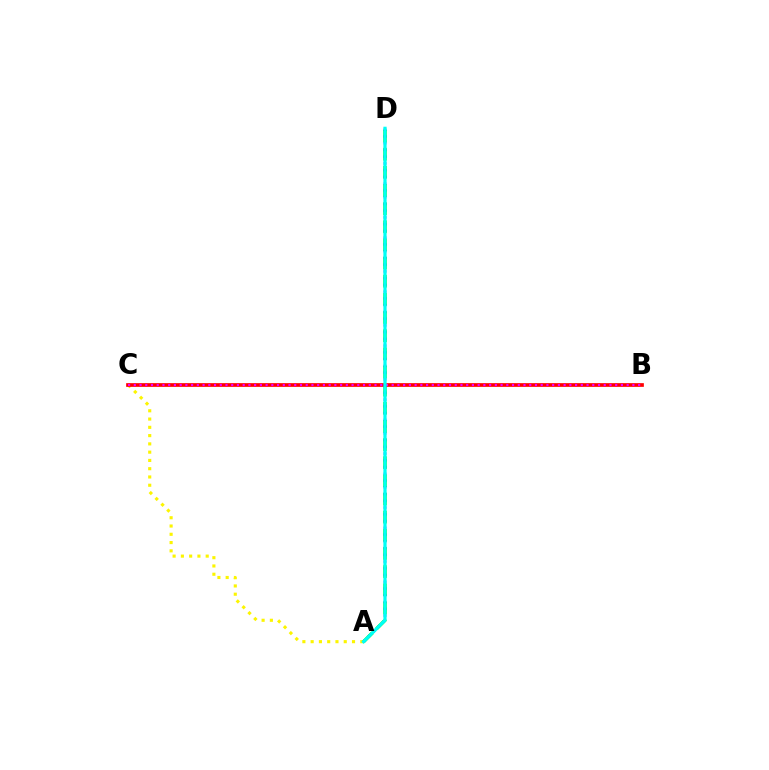{('A', 'C'): [{'color': '#fcf500', 'line_style': 'dotted', 'thickness': 2.25}], ('A', 'D'): [{'color': '#08ff00', 'line_style': 'dashed', 'thickness': 2.47}, {'color': '#0010ff', 'line_style': 'dotted', 'thickness': 1.83}, {'color': '#00fff6', 'line_style': 'solid', 'thickness': 2.33}], ('B', 'C'): [{'color': '#ff0000', 'line_style': 'solid', 'thickness': 2.66}, {'color': '#ee00ff', 'line_style': 'dotted', 'thickness': 1.56}]}